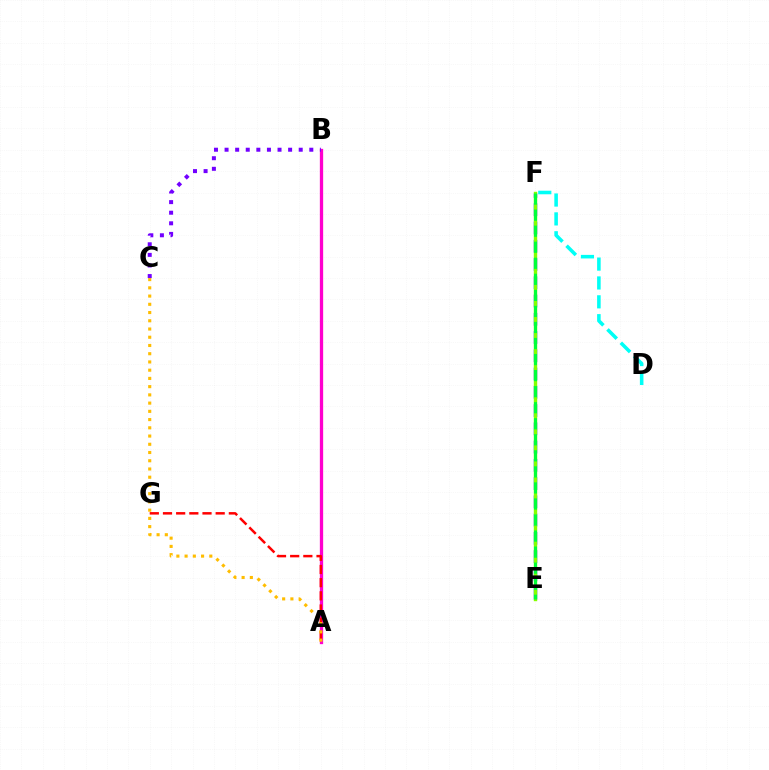{('E', 'F'): [{'color': '#004bff', 'line_style': 'dashed', 'thickness': 2.48}, {'color': '#84ff00', 'line_style': 'solid', 'thickness': 2.45}, {'color': '#00ff39', 'line_style': 'dashed', 'thickness': 2.18}], ('A', 'B'): [{'color': '#ff00cf', 'line_style': 'solid', 'thickness': 2.38}], ('D', 'F'): [{'color': '#00fff6', 'line_style': 'dashed', 'thickness': 2.56}], ('A', 'G'): [{'color': '#ff0000', 'line_style': 'dashed', 'thickness': 1.79}], ('A', 'C'): [{'color': '#ffbd00', 'line_style': 'dotted', 'thickness': 2.24}], ('B', 'C'): [{'color': '#7200ff', 'line_style': 'dotted', 'thickness': 2.88}]}